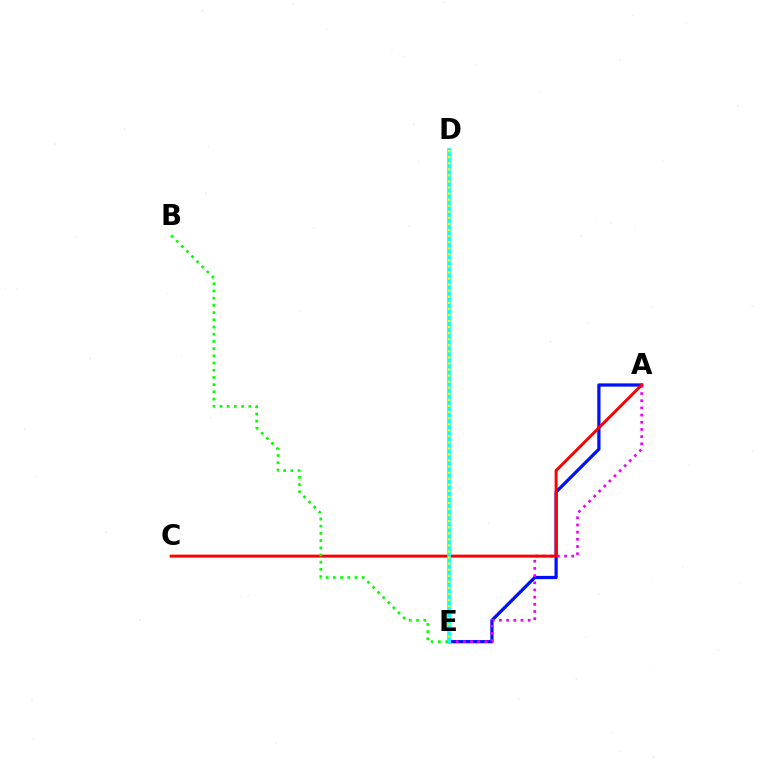{('A', 'E'): [{'color': '#0010ff', 'line_style': 'solid', 'thickness': 2.33}, {'color': '#ee00ff', 'line_style': 'dotted', 'thickness': 1.95}], ('A', 'C'): [{'color': '#ff0000', 'line_style': 'solid', 'thickness': 2.13}], ('D', 'E'): [{'color': '#00fff6', 'line_style': 'solid', 'thickness': 2.61}, {'color': '#fcf500', 'line_style': 'dotted', 'thickness': 1.65}], ('B', 'E'): [{'color': '#08ff00', 'line_style': 'dotted', 'thickness': 1.96}]}